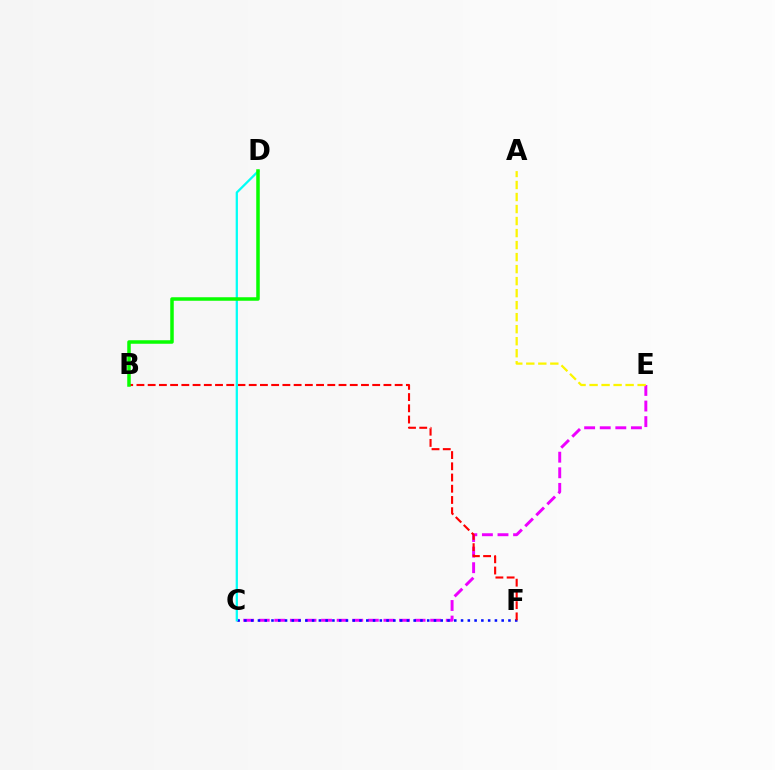{('C', 'E'): [{'color': '#ee00ff', 'line_style': 'dashed', 'thickness': 2.12}], ('C', 'F'): [{'color': '#0010ff', 'line_style': 'dotted', 'thickness': 1.84}], ('B', 'F'): [{'color': '#ff0000', 'line_style': 'dashed', 'thickness': 1.53}], ('C', 'D'): [{'color': '#00fff6', 'line_style': 'solid', 'thickness': 1.63}], ('A', 'E'): [{'color': '#fcf500', 'line_style': 'dashed', 'thickness': 1.63}], ('B', 'D'): [{'color': '#08ff00', 'line_style': 'solid', 'thickness': 2.53}]}